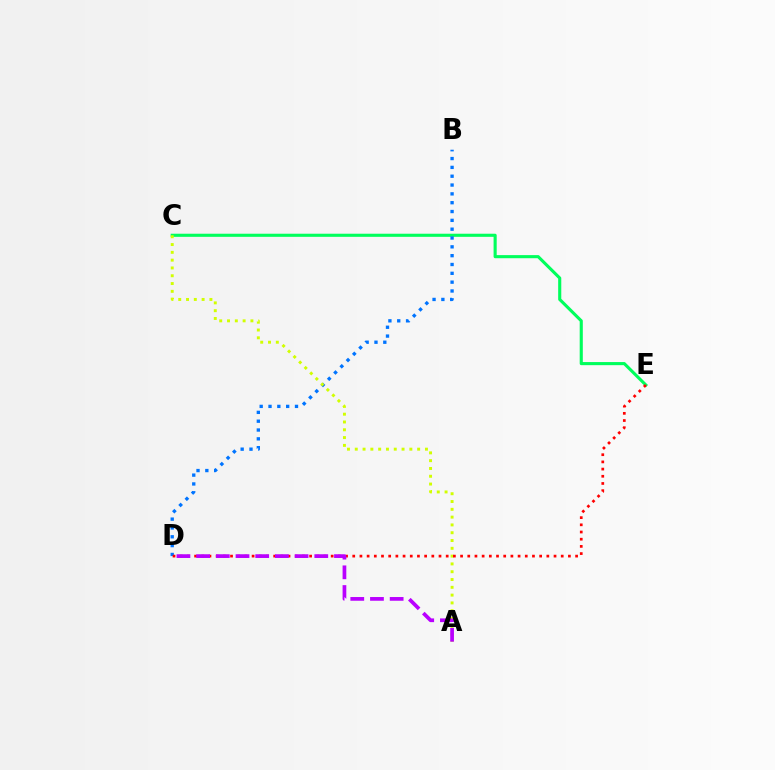{('C', 'E'): [{'color': '#00ff5c', 'line_style': 'solid', 'thickness': 2.24}], ('B', 'D'): [{'color': '#0074ff', 'line_style': 'dotted', 'thickness': 2.4}], ('A', 'C'): [{'color': '#d1ff00', 'line_style': 'dotted', 'thickness': 2.12}], ('D', 'E'): [{'color': '#ff0000', 'line_style': 'dotted', 'thickness': 1.95}], ('A', 'D'): [{'color': '#b900ff', 'line_style': 'dashed', 'thickness': 2.68}]}